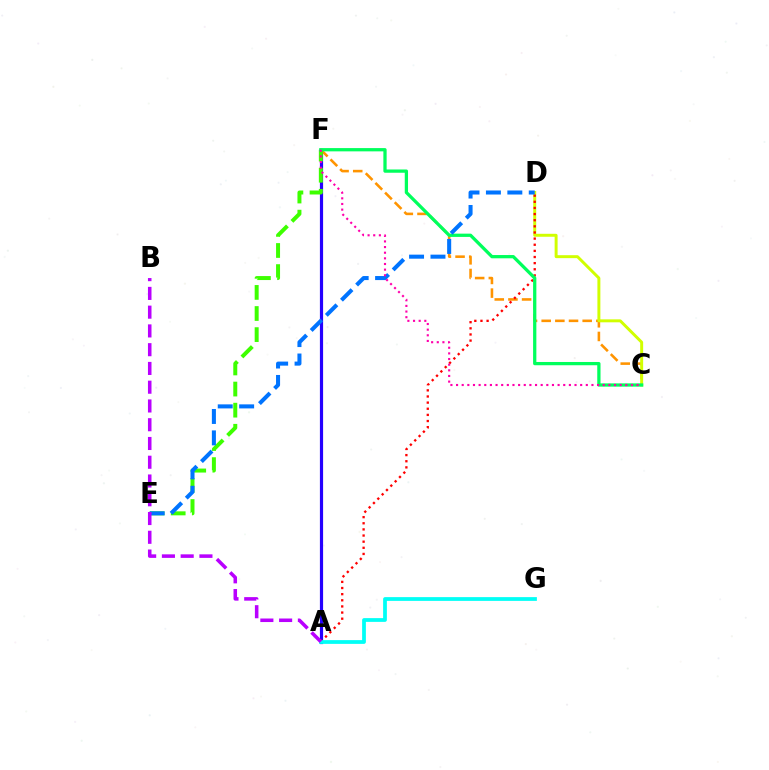{('A', 'F'): [{'color': '#2500ff', 'line_style': 'solid', 'thickness': 2.29}], ('C', 'F'): [{'color': '#ff9400', 'line_style': 'dashed', 'thickness': 1.86}, {'color': '#00ff5c', 'line_style': 'solid', 'thickness': 2.35}, {'color': '#ff00ac', 'line_style': 'dotted', 'thickness': 1.53}], ('C', 'D'): [{'color': '#d1ff00', 'line_style': 'solid', 'thickness': 2.13}], ('A', 'D'): [{'color': '#ff0000', 'line_style': 'dotted', 'thickness': 1.67}], ('E', 'F'): [{'color': '#3dff00', 'line_style': 'dashed', 'thickness': 2.87}], ('A', 'G'): [{'color': '#00fff6', 'line_style': 'solid', 'thickness': 2.71}], ('D', 'E'): [{'color': '#0074ff', 'line_style': 'dashed', 'thickness': 2.91}], ('A', 'B'): [{'color': '#b900ff', 'line_style': 'dashed', 'thickness': 2.55}]}